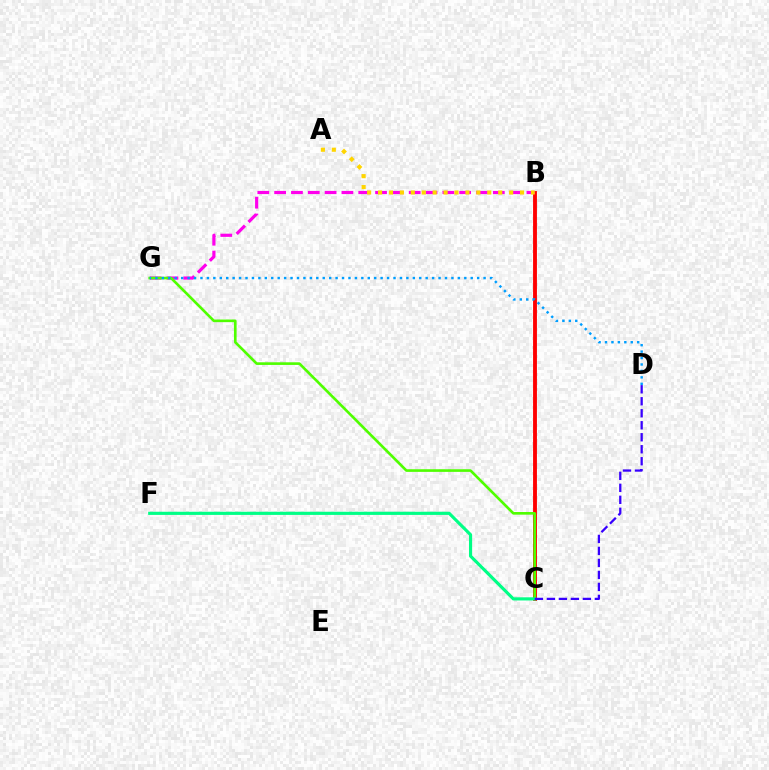{('B', 'C'): [{'color': '#ff0000', 'line_style': 'solid', 'thickness': 2.78}], ('B', 'G'): [{'color': '#ff00ed', 'line_style': 'dashed', 'thickness': 2.29}], ('A', 'B'): [{'color': '#ffd500', 'line_style': 'dotted', 'thickness': 2.97}], ('C', 'G'): [{'color': '#4fff00', 'line_style': 'solid', 'thickness': 1.91}], ('D', 'G'): [{'color': '#009eff', 'line_style': 'dotted', 'thickness': 1.75}], ('C', 'F'): [{'color': '#00ff86', 'line_style': 'solid', 'thickness': 2.27}], ('C', 'D'): [{'color': '#3700ff', 'line_style': 'dashed', 'thickness': 1.63}]}